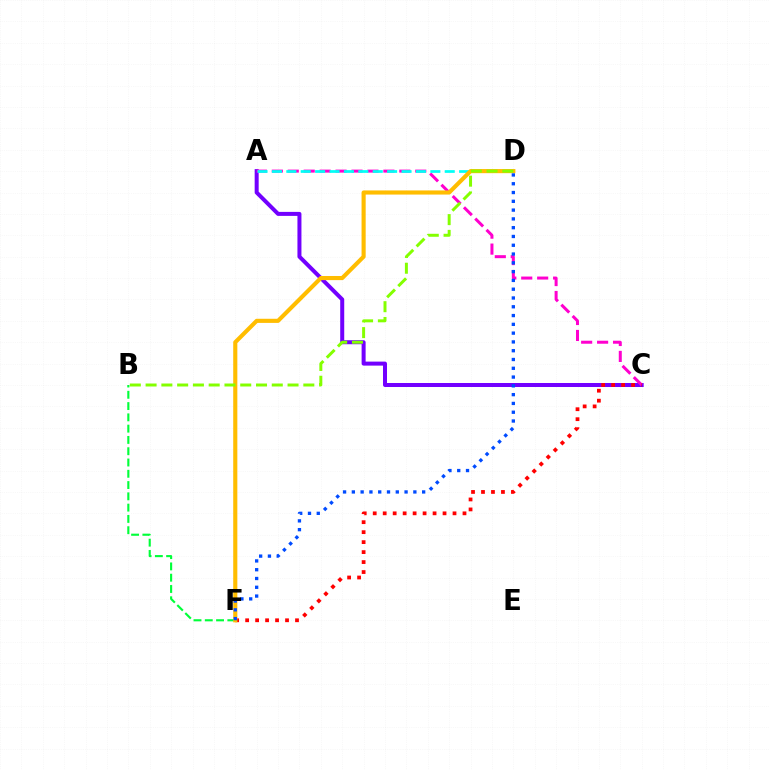{('A', 'C'): [{'color': '#7200ff', 'line_style': 'solid', 'thickness': 2.88}, {'color': '#ff00cf', 'line_style': 'dashed', 'thickness': 2.17}], ('B', 'F'): [{'color': '#00ff39', 'line_style': 'dashed', 'thickness': 1.53}], ('C', 'F'): [{'color': '#ff0000', 'line_style': 'dotted', 'thickness': 2.71}], ('A', 'D'): [{'color': '#00fff6', 'line_style': 'dashed', 'thickness': 1.96}], ('D', 'F'): [{'color': '#ffbd00', 'line_style': 'solid', 'thickness': 2.97}, {'color': '#004bff', 'line_style': 'dotted', 'thickness': 2.39}], ('B', 'D'): [{'color': '#84ff00', 'line_style': 'dashed', 'thickness': 2.14}]}